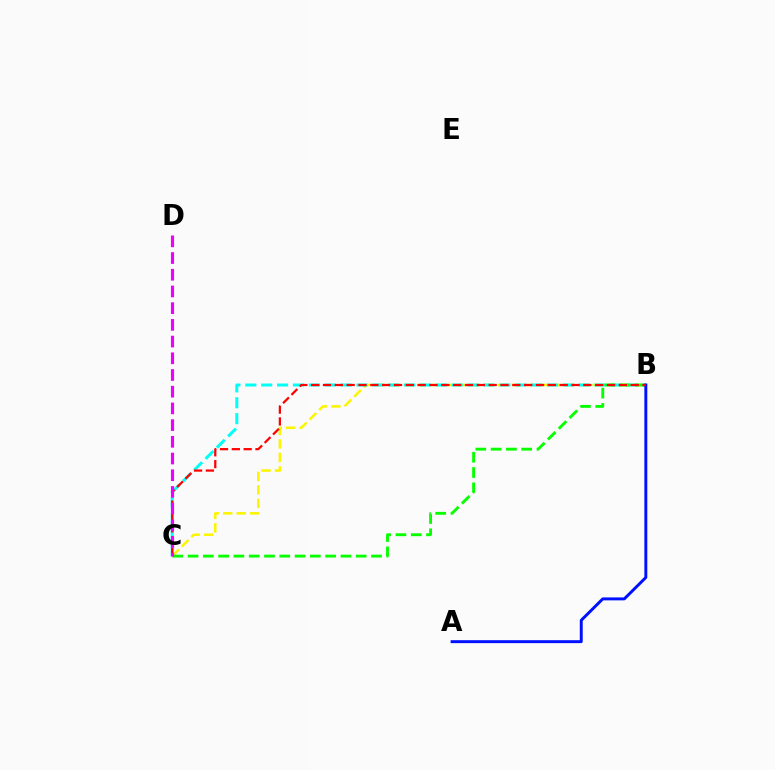{('B', 'C'): [{'color': '#fcf500', 'line_style': 'dashed', 'thickness': 1.83}, {'color': '#00fff6', 'line_style': 'dashed', 'thickness': 2.16}, {'color': '#08ff00', 'line_style': 'dashed', 'thickness': 2.08}, {'color': '#ff0000', 'line_style': 'dashed', 'thickness': 1.61}], ('A', 'B'): [{'color': '#0010ff', 'line_style': 'solid', 'thickness': 2.12}], ('C', 'D'): [{'color': '#ee00ff', 'line_style': 'dashed', 'thickness': 2.27}]}